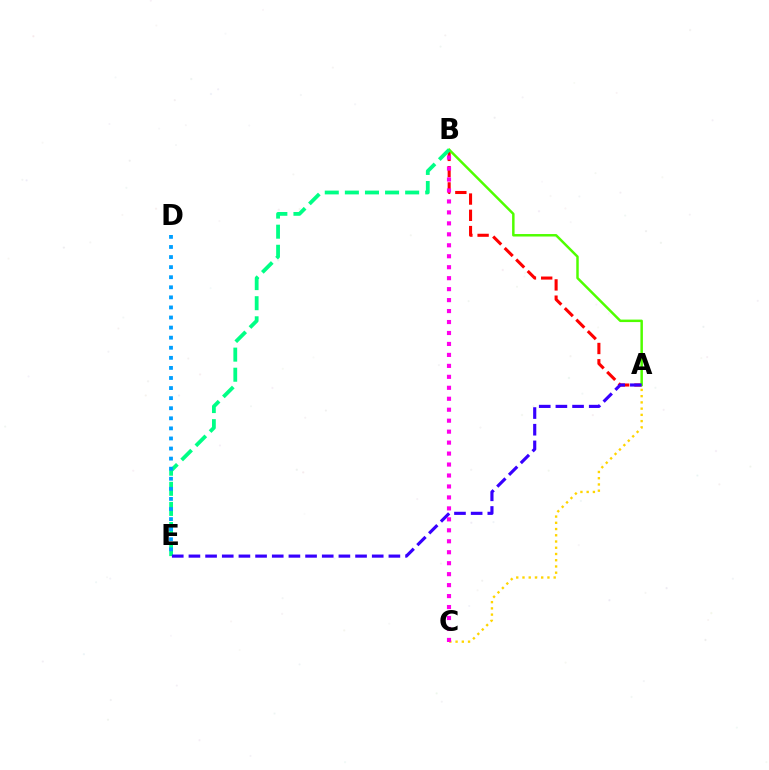{('A', 'B'): [{'color': '#ff0000', 'line_style': 'dashed', 'thickness': 2.21}, {'color': '#4fff00', 'line_style': 'solid', 'thickness': 1.79}], ('B', 'E'): [{'color': '#00ff86', 'line_style': 'dashed', 'thickness': 2.73}], ('D', 'E'): [{'color': '#009eff', 'line_style': 'dotted', 'thickness': 2.74}], ('A', 'E'): [{'color': '#3700ff', 'line_style': 'dashed', 'thickness': 2.26}], ('A', 'C'): [{'color': '#ffd500', 'line_style': 'dotted', 'thickness': 1.69}], ('B', 'C'): [{'color': '#ff00ed', 'line_style': 'dotted', 'thickness': 2.98}]}